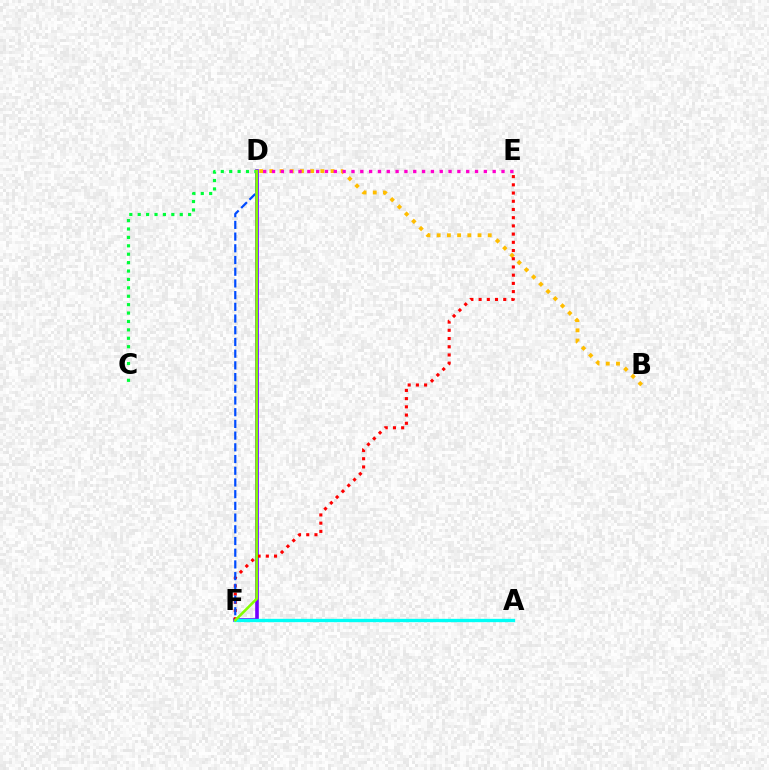{('D', 'F'): [{'color': '#7200ff', 'line_style': 'solid', 'thickness': 2.6}, {'color': '#004bff', 'line_style': 'dashed', 'thickness': 1.59}, {'color': '#84ff00', 'line_style': 'solid', 'thickness': 1.86}], ('B', 'D'): [{'color': '#ffbd00', 'line_style': 'dotted', 'thickness': 2.77}], ('A', 'F'): [{'color': '#00fff6', 'line_style': 'solid', 'thickness': 2.39}], ('C', 'D'): [{'color': '#00ff39', 'line_style': 'dotted', 'thickness': 2.28}], ('E', 'F'): [{'color': '#ff0000', 'line_style': 'dotted', 'thickness': 2.23}], ('D', 'E'): [{'color': '#ff00cf', 'line_style': 'dotted', 'thickness': 2.4}]}